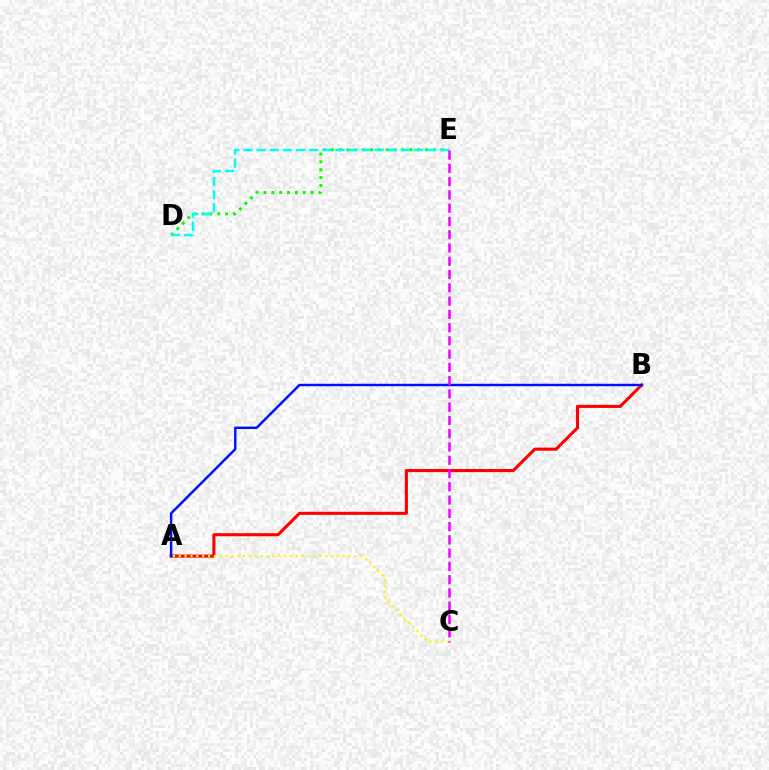{('A', 'B'): [{'color': '#ff0000', 'line_style': 'solid', 'thickness': 2.22}, {'color': '#0010ff', 'line_style': 'solid', 'thickness': 1.76}], ('D', 'E'): [{'color': '#08ff00', 'line_style': 'dotted', 'thickness': 2.14}, {'color': '#00fff6', 'line_style': 'dashed', 'thickness': 1.78}], ('A', 'C'): [{'color': '#fcf500', 'line_style': 'dotted', 'thickness': 1.59}], ('C', 'E'): [{'color': '#ee00ff', 'line_style': 'dashed', 'thickness': 1.8}]}